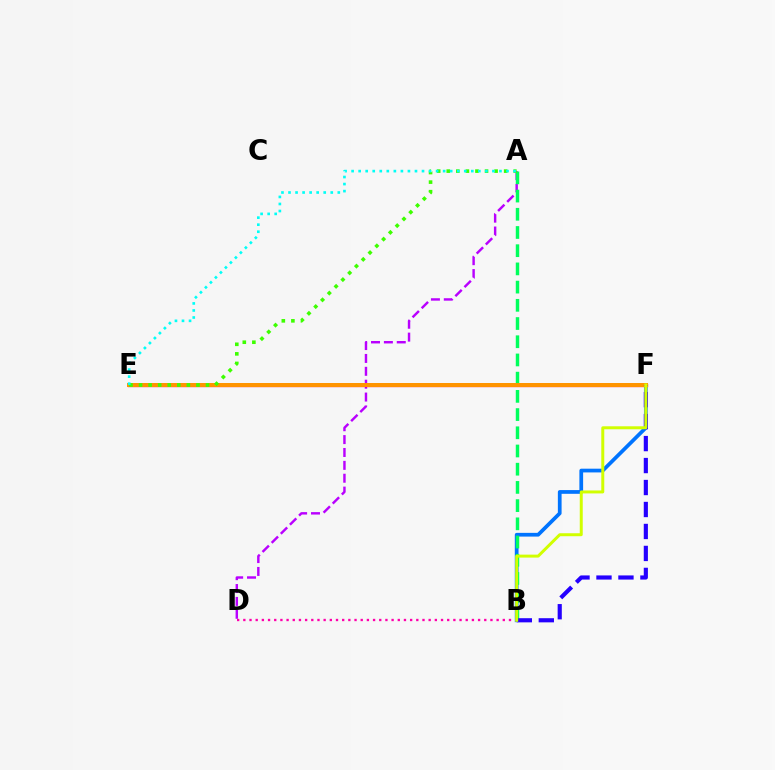{('B', 'D'): [{'color': '#ff00ac', 'line_style': 'dotted', 'thickness': 1.68}], ('A', 'D'): [{'color': '#b900ff', 'line_style': 'dashed', 'thickness': 1.75}], ('B', 'F'): [{'color': '#0074ff', 'line_style': 'solid', 'thickness': 2.69}, {'color': '#2500ff', 'line_style': 'dashed', 'thickness': 2.98}, {'color': '#d1ff00', 'line_style': 'solid', 'thickness': 2.14}], ('A', 'B'): [{'color': '#00ff5c', 'line_style': 'dashed', 'thickness': 2.47}], ('E', 'F'): [{'color': '#ff0000', 'line_style': 'solid', 'thickness': 2.37}, {'color': '#ff9400', 'line_style': 'solid', 'thickness': 2.87}], ('A', 'E'): [{'color': '#3dff00', 'line_style': 'dotted', 'thickness': 2.6}, {'color': '#00fff6', 'line_style': 'dotted', 'thickness': 1.91}]}